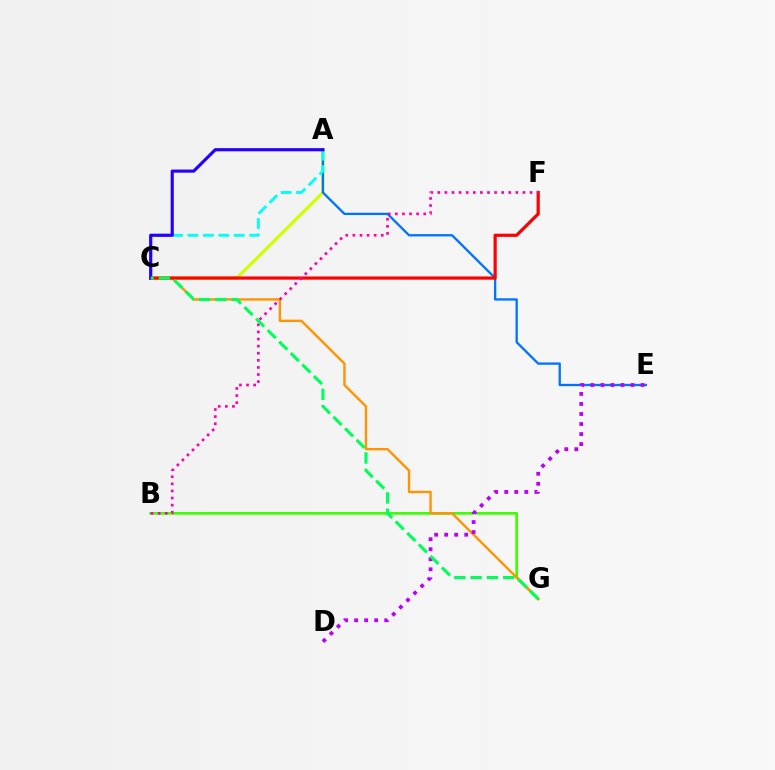{('A', 'C'): [{'color': '#d1ff00', 'line_style': 'solid', 'thickness': 2.28}, {'color': '#00fff6', 'line_style': 'dashed', 'thickness': 2.09}, {'color': '#2500ff', 'line_style': 'solid', 'thickness': 2.26}], ('A', 'E'): [{'color': '#0074ff', 'line_style': 'solid', 'thickness': 1.67}], ('B', 'G'): [{'color': '#3dff00', 'line_style': 'solid', 'thickness': 1.94}], ('C', 'G'): [{'color': '#ff9400', 'line_style': 'solid', 'thickness': 1.73}, {'color': '#00ff5c', 'line_style': 'dashed', 'thickness': 2.22}], ('C', 'F'): [{'color': '#ff0000', 'line_style': 'solid', 'thickness': 2.3}], ('B', 'F'): [{'color': '#ff00ac', 'line_style': 'dotted', 'thickness': 1.93}], ('D', 'E'): [{'color': '#b900ff', 'line_style': 'dotted', 'thickness': 2.73}]}